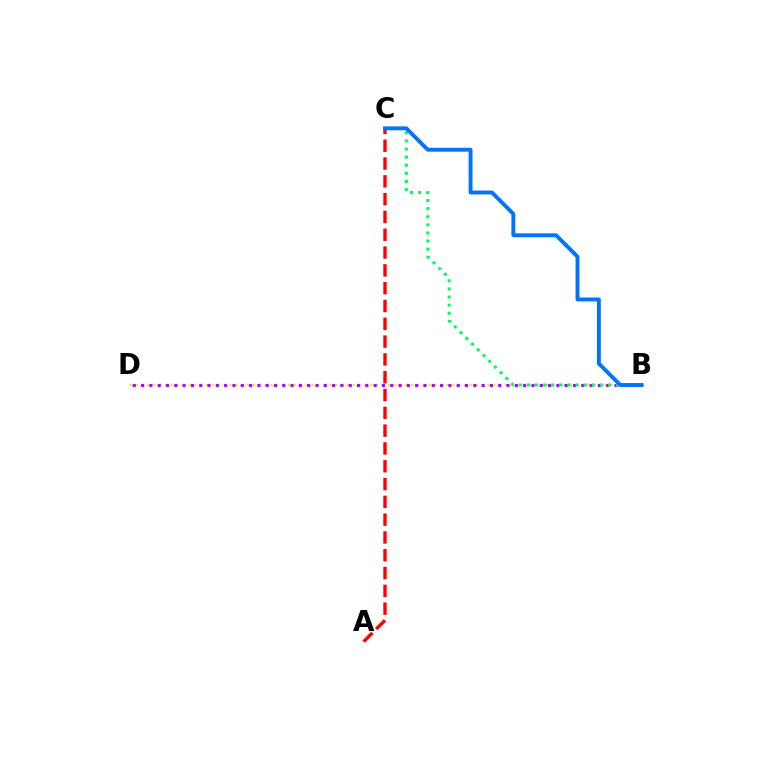{('A', 'C'): [{'color': '#ff0000', 'line_style': 'dashed', 'thickness': 2.42}], ('B', 'D'): [{'color': '#d1ff00', 'line_style': 'dotted', 'thickness': 1.59}, {'color': '#b900ff', 'line_style': 'dotted', 'thickness': 2.26}], ('B', 'C'): [{'color': '#00ff5c', 'line_style': 'dotted', 'thickness': 2.2}, {'color': '#0074ff', 'line_style': 'solid', 'thickness': 2.8}]}